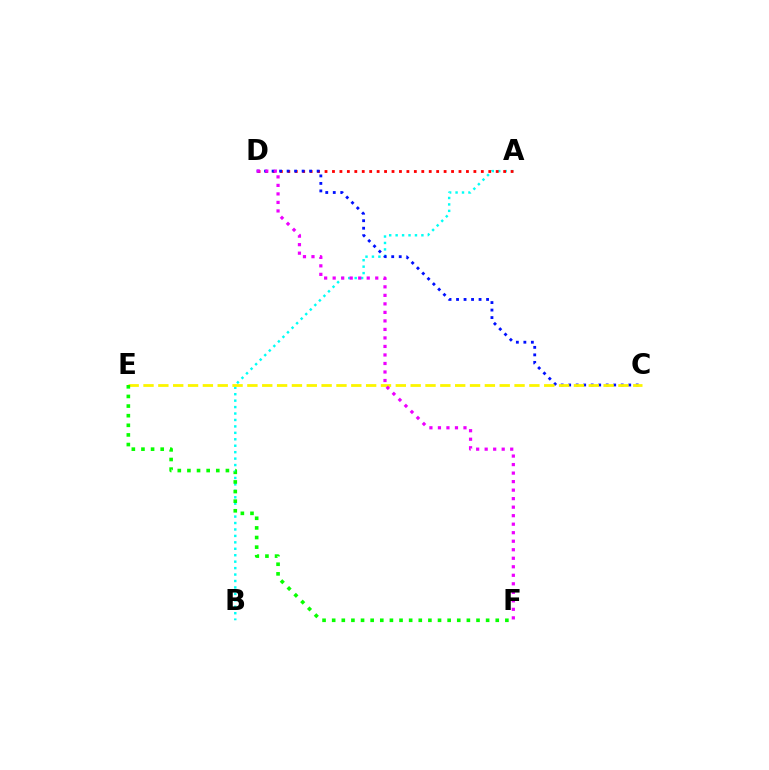{('A', 'B'): [{'color': '#00fff6', 'line_style': 'dotted', 'thickness': 1.75}], ('A', 'D'): [{'color': '#ff0000', 'line_style': 'dotted', 'thickness': 2.02}], ('C', 'D'): [{'color': '#0010ff', 'line_style': 'dotted', 'thickness': 2.04}], ('C', 'E'): [{'color': '#fcf500', 'line_style': 'dashed', 'thickness': 2.02}], ('D', 'F'): [{'color': '#ee00ff', 'line_style': 'dotted', 'thickness': 2.31}], ('E', 'F'): [{'color': '#08ff00', 'line_style': 'dotted', 'thickness': 2.61}]}